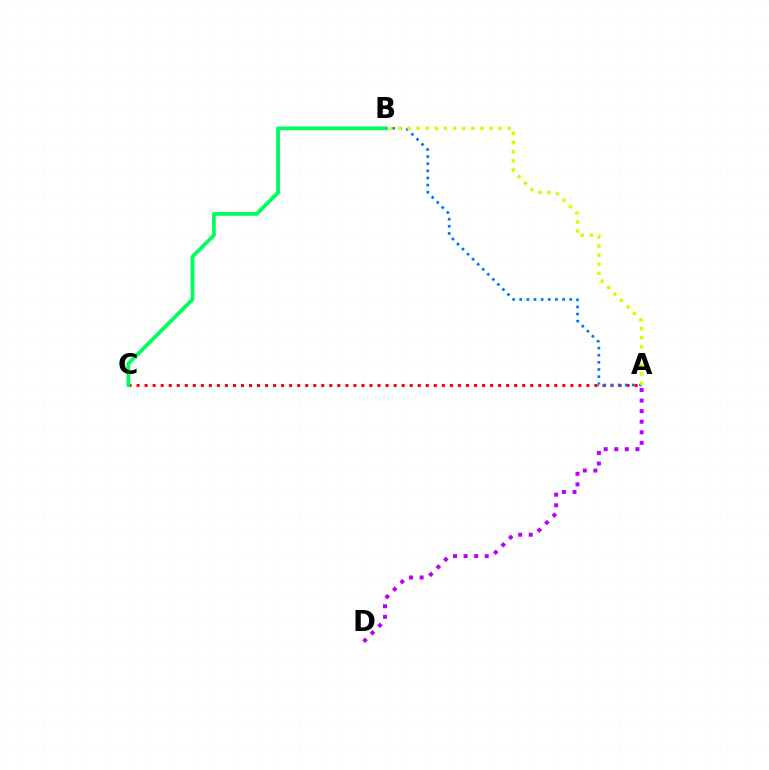{('A', 'C'): [{'color': '#ff0000', 'line_style': 'dotted', 'thickness': 2.18}], ('A', 'B'): [{'color': '#0074ff', 'line_style': 'dotted', 'thickness': 1.94}, {'color': '#d1ff00', 'line_style': 'dotted', 'thickness': 2.48}], ('A', 'D'): [{'color': '#b900ff', 'line_style': 'dotted', 'thickness': 2.87}], ('B', 'C'): [{'color': '#00ff5c', 'line_style': 'solid', 'thickness': 2.74}]}